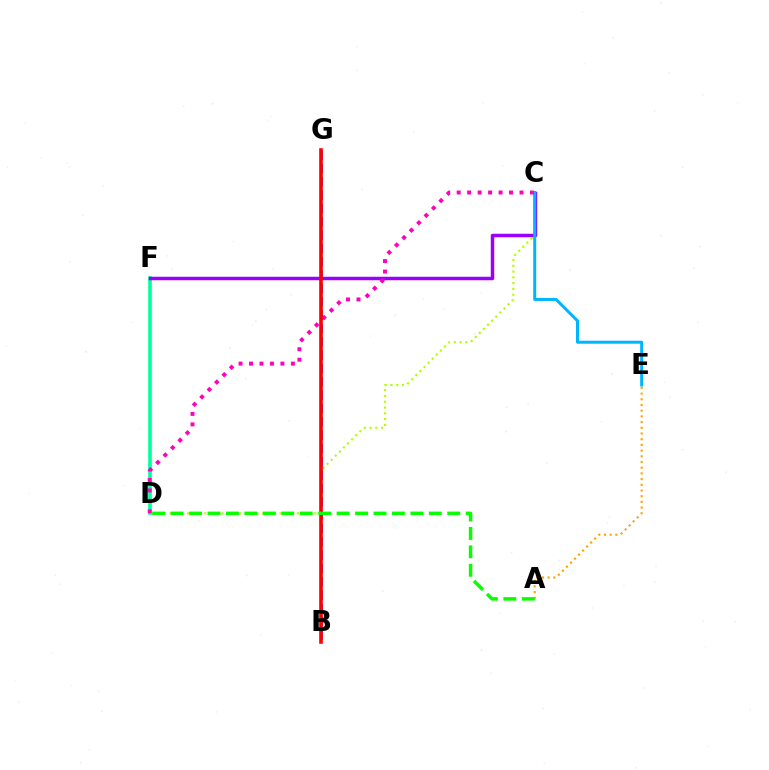{('C', 'D'): [{'color': '#b3ff00', 'line_style': 'dotted', 'thickness': 1.57}, {'color': '#ff00bd', 'line_style': 'dotted', 'thickness': 2.84}], ('D', 'F'): [{'color': '#00ff9d', 'line_style': 'solid', 'thickness': 2.6}], ('C', 'F'): [{'color': '#9b00ff', 'line_style': 'solid', 'thickness': 2.51}], ('C', 'E'): [{'color': '#00b5ff', 'line_style': 'solid', 'thickness': 2.16}], ('B', 'G'): [{'color': '#0010ff', 'line_style': 'dashed', 'thickness': 1.81}, {'color': '#ff0000', 'line_style': 'solid', 'thickness': 2.61}], ('A', 'E'): [{'color': '#ffa500', 'line_style': 'dotted', 'thickness': 1.55}], ('A', 'D'): [{'color': '#08ff00', 'line_style': 'dashed', 'thickness': 2.51}]}